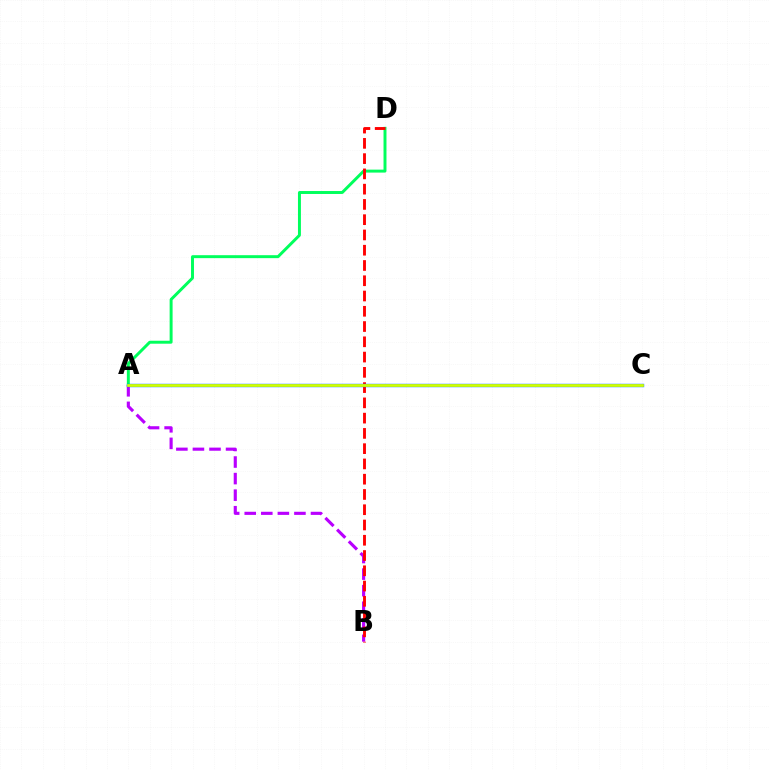{('A', 'B'): [{'color': '#b900ff', 'line_style': 'dashed', 'thickness': 2.25}], ('A', 'D'): [{'color': '#00ff5c', 'line_style': 'solid', 'thickness': 2.13}], ('B', 'D'): [{'color': '#ff0000', 'line_style': 'dashed', 'thickness': 2.07}], ('A', 'C'): [{'color': '#0074ff', 'line_style': 'solid', 'thickness': 2.44}, {'color': '#d1ff00', 'line_style': 'solid', 'thickness': 2.01}]}